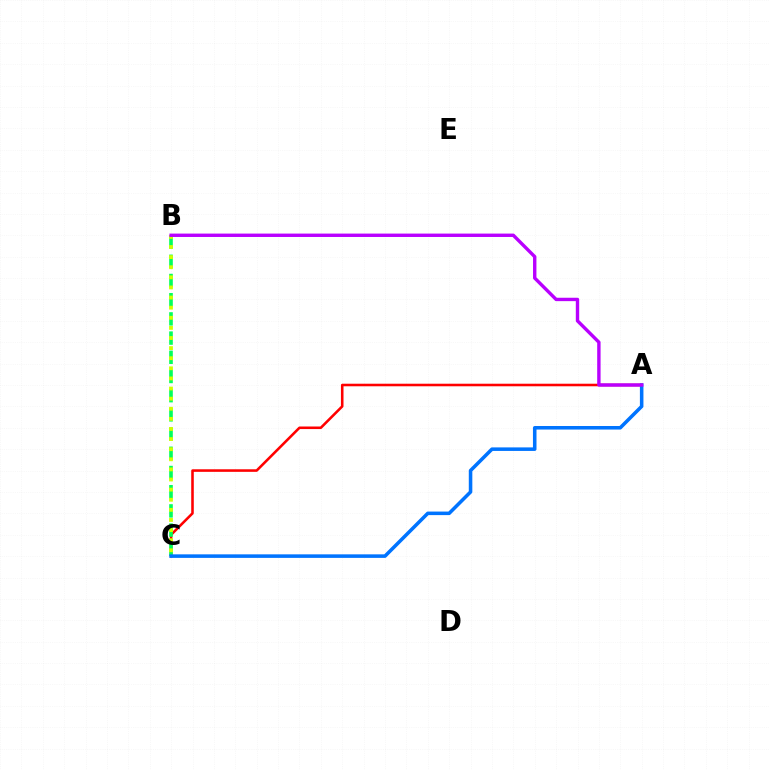{('A', 'C'): [{'color': '#ff0000', 'line_style': 'solid', 'thickness': 1.85}, {'color': '#0074ff', 'line_style': 'solid', 'thickness': 2.55}], ('B', 'C'): [{'color': '#00ff5c', 'line_style': 'dashed', 'thickness': 2.61}, {'color': '#d1ff00', 'line_style': 'dotted', 'thickness': 2.75}], ('A', 'B'): [{'color': '#b900ff', 'line_style': 'solid', 'thickness': 2.44}]}